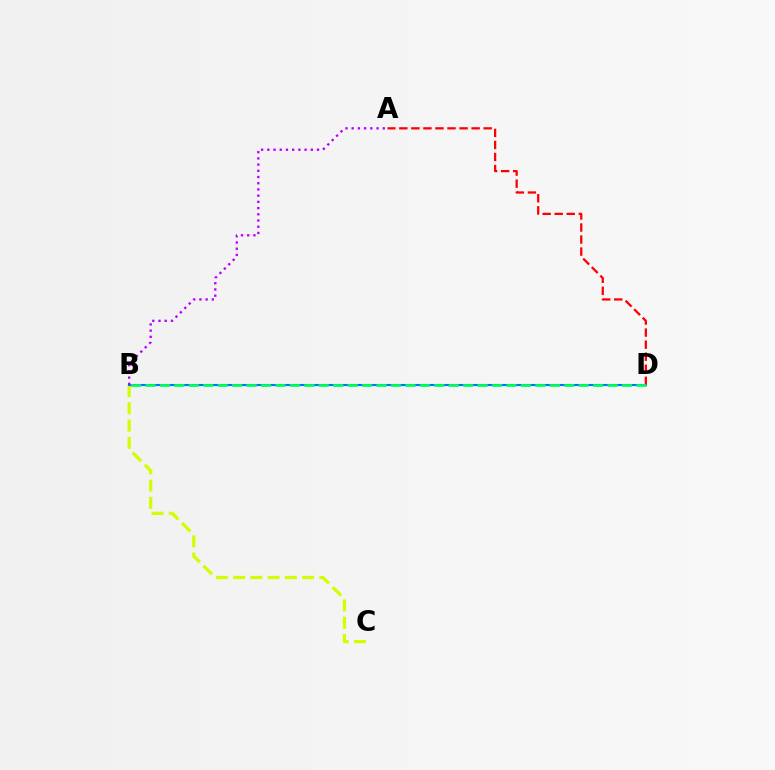{('B', 'C'): [{'color': '#d1ff00', 'line_style': 'dashed', 'thickness': 2.34}], ('B', 'D'): [{'color': '#0074ff', 'line_style': 'solid', 'thickness': 1.5}, {'color': '#00ff5c', 'line_style': 'dashed', 'thickness': 1.96}], ('A', 'D'): [{'color': '#ff0000', 'line_style': 'dashed', 'thickness': 1.64}], ('A', 'B'): [{'color': '#b900ff', 'line_style': 'dotted', 'thickness': 1.69}]}